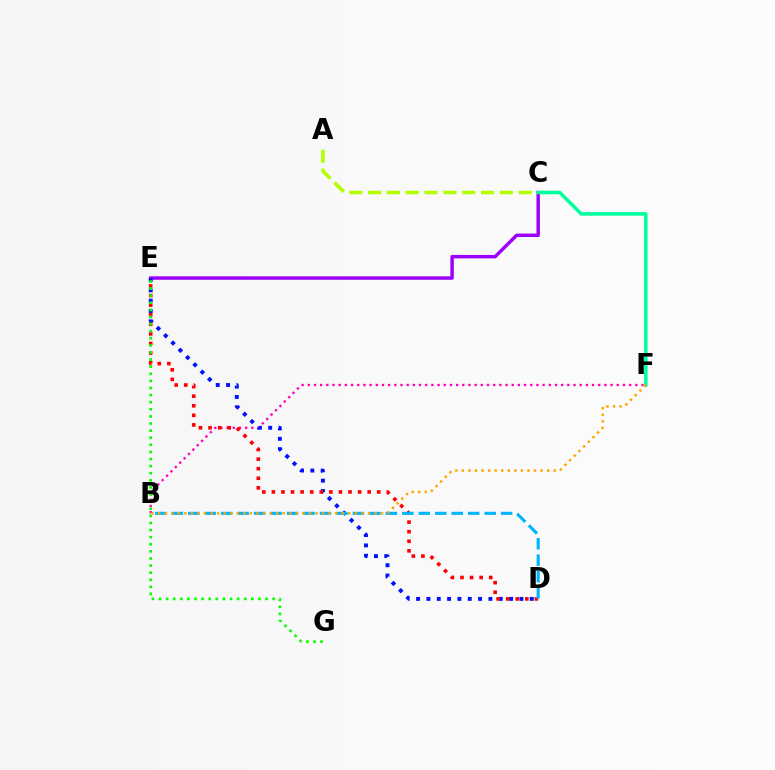{('B', 'F'): [{'color': '#ff00bd', 'line_style': 'dotted', 'thickness': 1.68}, {'color': '#ffa500', 'line_style': 'dotted', 'thickness': 1.78}], ('C', 'E'): [{'color': '#9b00ff', 'line_style': 'solid', 'thickness': 2.48}], ('A', 'C'): [{'color': '#b3ff00', 'line_style': 'dashed', 'thickness': 2.56}], ('D', 'E'): [{'color': '#0010ff', 'line_style': 'dotted', 'thickness': 2.81}, {'color': '#ff0000', 'line_style': 'dotted', 'thickness': 2.6}], ('C', 'F'): [{'color': '#00ff9d', 'line_style': 'solid', 'thickness': 2.55}], ('B', 'D'): [{'color': '#00b5ff', 'line_style': 'dashed', 'thickness': 2.24}], ('E', 'G'): [{'color': '#08ff00', 'line_style': 'dotted', 'thickness': 1.93}]}